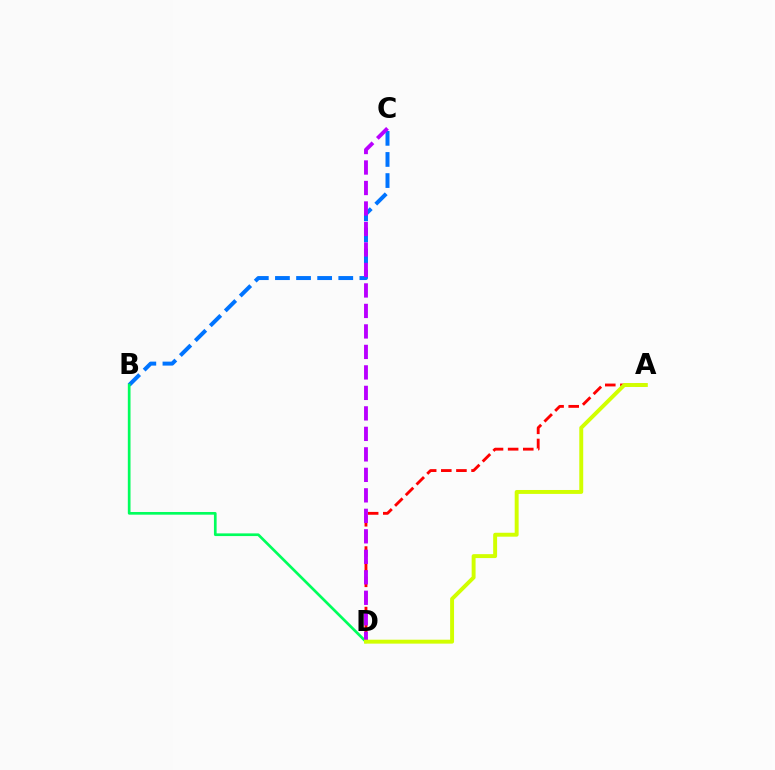{('B', 'C'): [{'color': '#0074ff', 'line_style': 'dashed', 'thickness': 2.87}], ('B', 'D'): [{'color': '#00ff5c', 'line_style': 'solid', 'thickness': 1.94}], ('A', 'D'): [{'color': '#ff0000', 'line_style': 'dashed', 'thickness': 2.06}, {'color': '#d1ff00', 'line_style': 'solid', 'thickness': 2.82}], ('C', 'D'): [{'color': '#b900ff', 'line_style': 'dashed', 'thickness': 2.78}]}